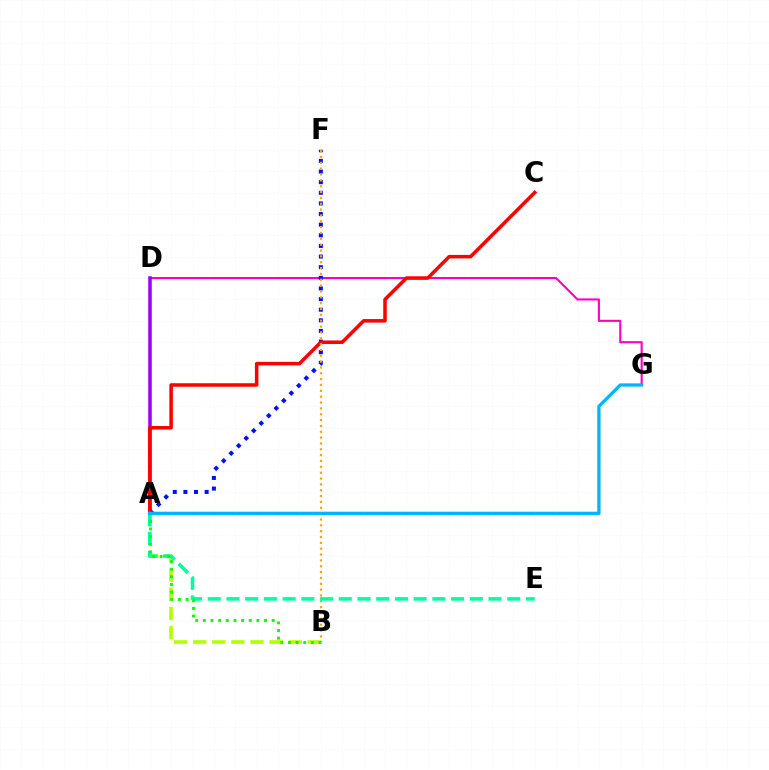{('D', 'G'): [{'color': '#ff00bd', 'line_style': 'solid', 'thickness': 1.52}], ('A', 'B'): [{'color': '#b3ff00', 'line_style': 'dashed', 'thickness': 2.6}, {'color': '#08ff00', 'line_style': 'dotted', 'thickness': 2.08}], ('A', 'D'): [{'color': '#9b00ff', 'line_style': 'solid', 'thickness': 2.54}], ('A', 'F'): [{'color': '#0010ff', 'line_style': 'dotted', 'thickness': 2.89}], ('A', 'C'): [{'color': '#ff0000', 'line_style': 'solid', 'thickness': 2.55}], ('B', 'F'): [{'color': '#ffa500', 'line_style': 'dotted', 'thickness': 1.59}], ('A', 'E'): [{'color': '#00ff9d', 'line_style': 'dashed', 'thickness': 2.54}], ('A', 'G'): [{'color': '#00b5ff', 'line_style': 'solid', 'thickness': 2.36}]}